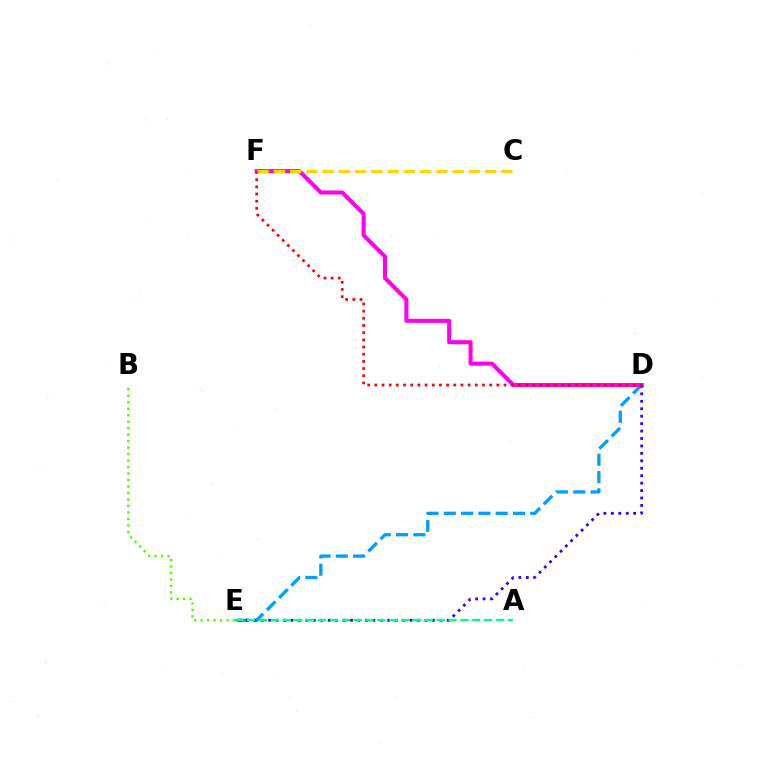{('D', 'E'): [{'color': '#009eff', 'line_style': 'dashed', 'thickness': 2.35}, {'color': '#3700ff', 'line_style': 'dotted', 'thickness': 2.02}], ('D', 'F'): [{'color': '#ff00ed', 'line_style': 'solid', 'thickness': 2.92}, {'color': '#ff0000', 'line_style': 'dotted', 'thickness': 1.95}], ('B', 'E'): [{'color': '#4fff00', 'line_style': 'dotted', 'thickness': 1.76}], ('A', 'E'): [{'color': '#00ff86', 'line_style': 'dashed', 'thickness': 1.61}], ('C', 'F'): [{'color': '#ffd500', 'line_style': 'dashed', 'thickness': 2.21}]}